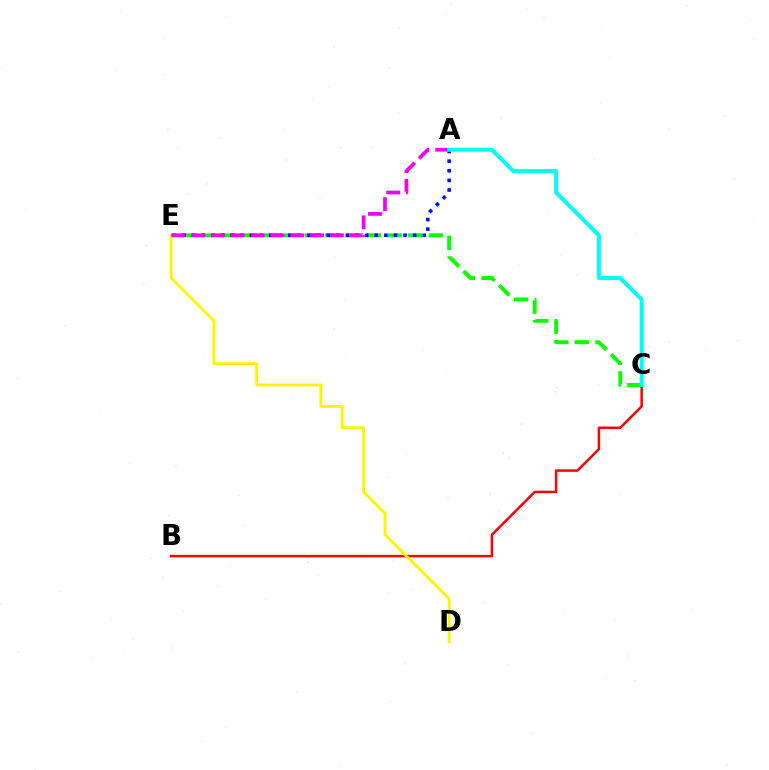{('B', 'C'): [{'color': '#ff0000', 'line_style': 'solid', 'thickness': 1.8}], ('C', 'E'): [{'color': '#08ff00', 'line_style': 'dashed', 'thickness': 2.81}], ('D', 'E'): [{'color': '#fcf500', 'line_style': 'solid', 'thickness': 2.06}], ('A', 'E'): [{'color': '#0010ff', 'line_style': 'dotted', 'thickness': 2.61}, {'color': '#ee00ff', 'line_style': 'dashed', 'thickness': 2.69}], ('A', 'C'): [{'color': '#00fff6', 'line_style': 'solid', 'thickness': 2.89}]}